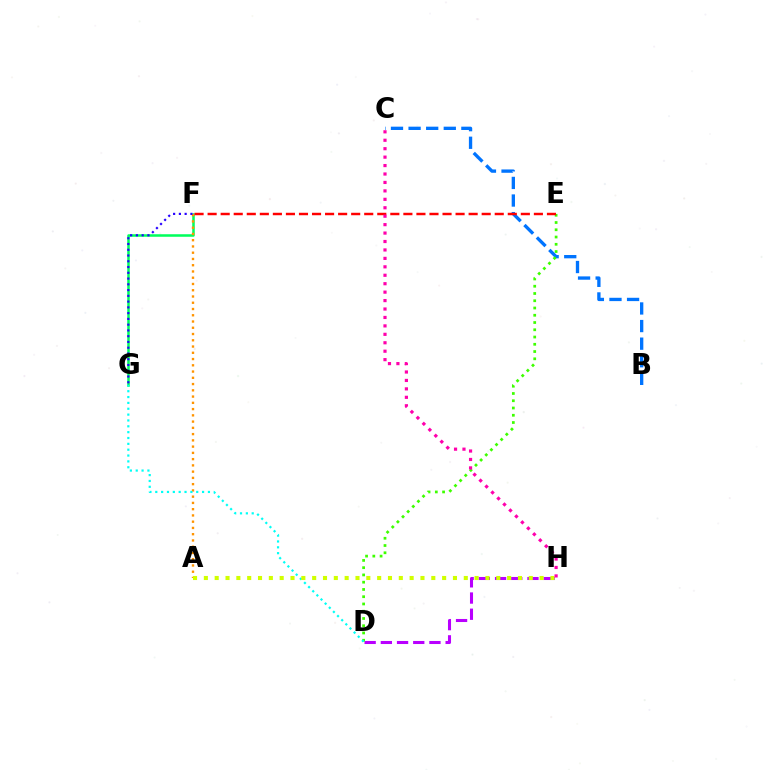{('F', 'G'): [{'color': '#00ff5c', 'line_style': 'solid', 'thickness': 1.82}, {'color': '#2500ff', 'line_style': 'dotted', 'thickness': 1.57}], ('A', 'F'): [{'color': '#ff9400', 'line_style': 'dotted', 'thickness': 1.7}], ('D', 'H'): [{'color': '#b900ff', 'line_style': 'dashed', 'thickness': 2.2}], ('B', 'C'): [{'color': '#0074ff', 'line_style': 'dashed', 'thickness': 2.39}], ('D', 'E'): [{'color': '#3dff00', 'line_style': 'dotted', 'thickness': 1.97}], ('E', 'F'): [{'color': '#ff0000', 'line_style': 'dashed', 'thickness': 1.77}], ('D', 'G'): [{'color': '#00fff6', 'line_style': 'dotted', 'thickness': 1.59}], ('A', 'H'): [{'color': '#d1ff00', 'line_style': 'dotted', 'thickness': 2.94}], ('C', 'H'): [{'color': '#ff00ac', 'line_style': 'dotted', 'thickness': 2.29}]}